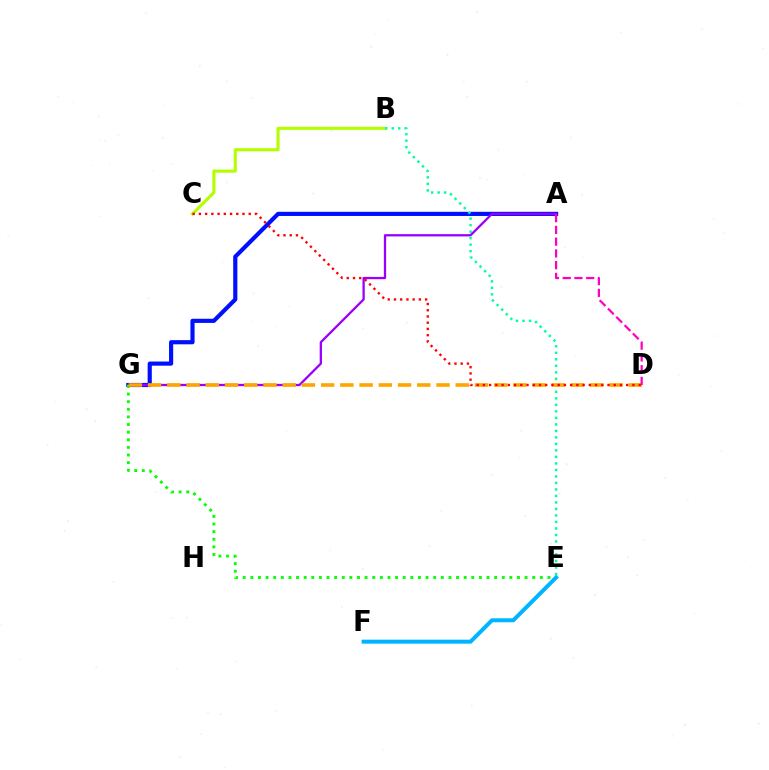{('B', 'C'): [{'color': '#b3ff00', 'line_style': 'solid', 'thickness': 2.24}], ('A', 'G'): [{'color': '#0010ff', 'line_style': 'solid', 'thickness': 3.0}, {'color': '#9b00ff', 'line_style': 'solid', 'thickness': 1.65}], ('B', 'E'): [{'color': '#00ff9d', 'line_style': 'dotted', 'thickness': 1.77}], ('E', 'G'): [{'color': '#08ff00', 'line_style': 'dotted', 'thickness': 2.07}], ('D', 'G'): [{'color': '#ffa500', 'line_style': 'dashed', 'thickness': 2.61}], ('A', 'D'): [{'color': '#ff00bd', 'line_style': 'dashed', 'thickness': 1.6}], ('C', 'D'): [{'color': '#ff0000', 'line_style': 'dotted', 'thickness': 1.69}], ('E', 'F'): [{'color': '#00b5ff', 'line_style': 'solid', 'thickness': 2.87}]}